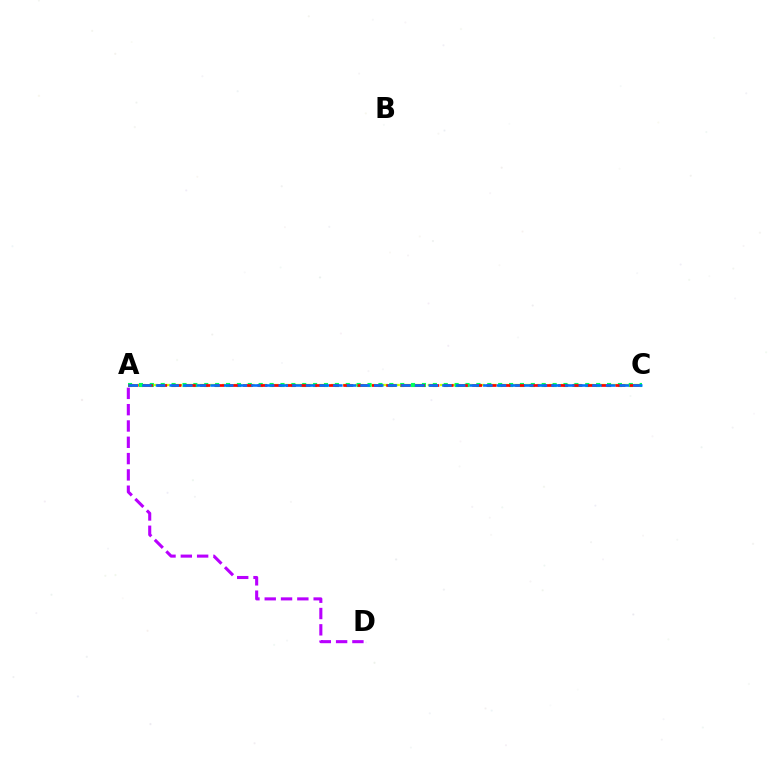{('A', 'C'): [{'color': '#d1ff00', 'line_style': 'dashed', 'thickness': 1.64}, {'color': '#00ff5c', 'line_style': 'dotted', 'thickness': 2.96}, {'color': '#ff0000', 'line_style': 'dashed', 'thickness': 1.95}, {'color': '#0074ff', 'line_style': 'dashed', 'thickness': 1.85}], ('A', 'D'): [{'color': '#b900ff', 'line_style': 'dashed', 'thickness': 2.22}]}